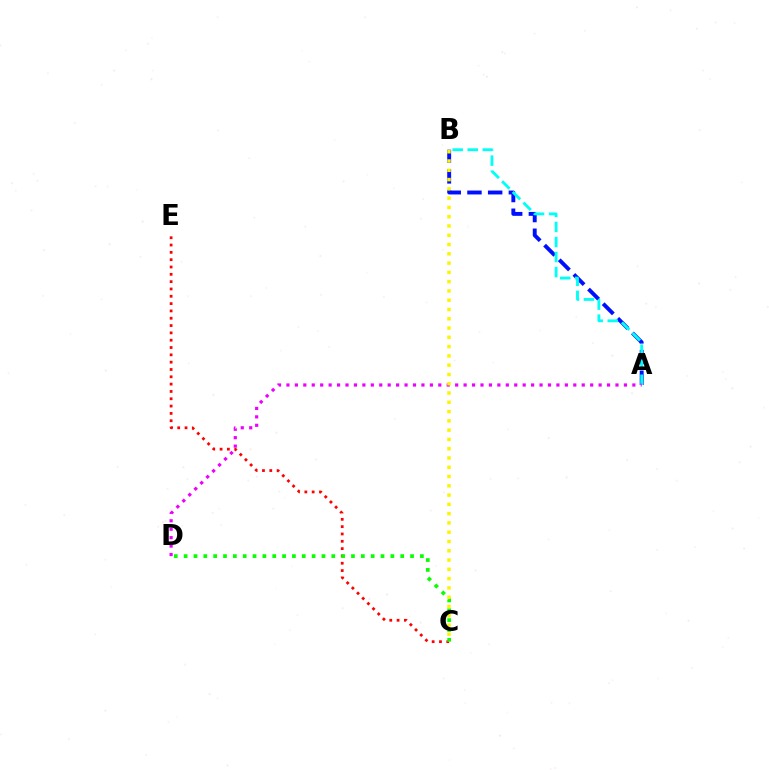{('A', 'B'): [{'color': '#0010ff', 'line_style': 'dashed', 'thickness': 2.81}, {'color': '#00fff6', 'line_style': 'dashed', 'thickness': 2.05}], ('C', 'E'): [{'color': '#ff0000', 'line_style': 'dotted', 'thickness': 1.99}], ('A', 'D'): [{'color': '#ee00ff', 'line_style': 'dotted', 'thickness': 2.29}], ('C', 'D'): [{'color': '#08ff00', 'line_style': 'dotted', 'thickness': 2.67}], ('B', 'C'): [{'color': '#fcf500', 'line_style': 'dotted', 'thickness': 2.52}]}